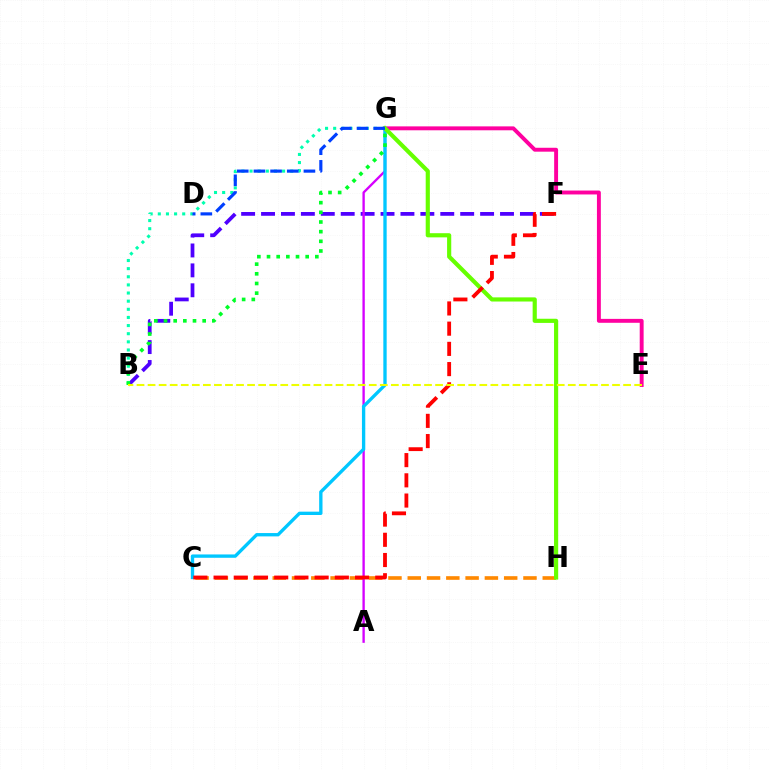{('C', 'H'): [{'color': '#ff8800', 'line_style': 'dashed', 'thickness': 2.62}], ('B', 'F'): [{'color': '#4f00ff', 'line_style': 'dashed', 'thickness': 2.71}], ('A', 'G'): [{'color': '#d600ff', 'line_style': 'solid', 'thickness': 1.69}], ('E', 'G'): [{'color': '#ff00a0', 'line_style': 'solid', 'thickness': 2.81}], ('B', 'G'): [{'color': '#00ffaf', 'line_style': 'dotted', 'thickness': 2.21}, {'color': '#00ff27', 'line_style': 'dotted', 'thickness': 2.63}], ('C', 'G'): [{'color': '#00c7ff', 'line_style': 'solid', 'thickness': 2.4}], ('G', 'H'): [{'color': '#66ff00', 'line_style': 'solid', 'thickness': 2.99}], ('C', 'F'): [{'color': '#ff0000', 'line_style': 'dashed', 'thickness': 2.75}], ('D', 'G'): [{'color': '#003fff', 'line_style': 'dashed', 'thickness': 2.26}], ('B', 'E'): [{'color': '#eeff00', 'line_style': 'dashed', 'thickness': 1.5}]}